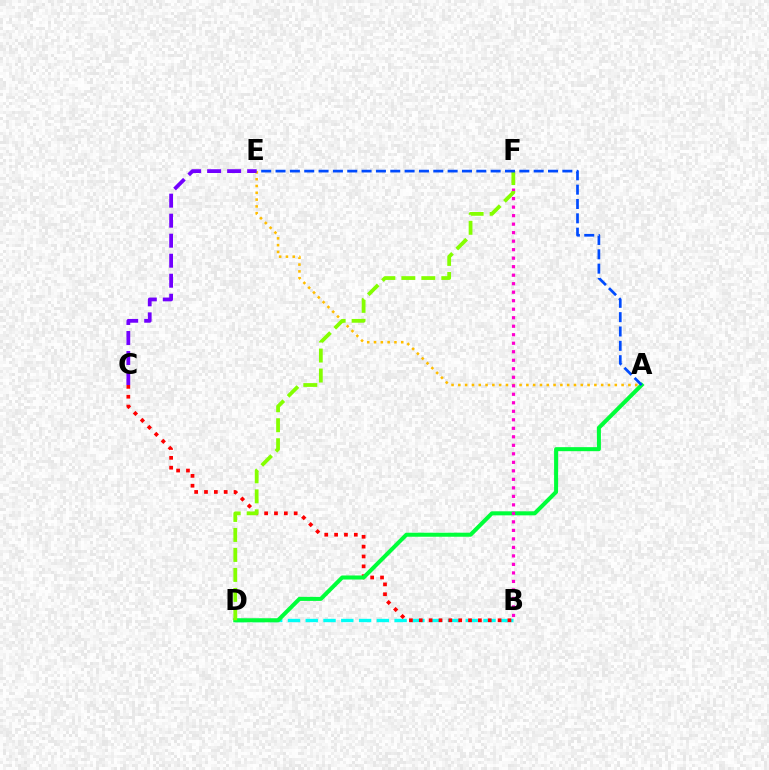{('A', 'E'): [{'color': '#ffbd00', 'line_style': 'dotted', 'thickness': 1.85}, {'color': '#004bff', 'line_style': 'dashed', 'thickness': 1.95}], ('B', 'D'): [{'color': '#00fff6', 'line_style': 'dashed', 'thickness': 2.42}], ('B', 'C'): [{'color': '#ff0000', 'line_style': 'dotted', 'thickness': 2.68}], ('A', 'D'): [{'color': '#00ff39', 'line_style': 'solid', 'thickness': 2.9}], ('C', 'E'): [{'color': '#7200ff', 'line_style': 'dashed', 'thickness': 2.72}], ('B', 'F'): [{'color': '#ff00cf', 'line_style': 'dotted', 'thickness': 2.31}], ('D', 'F'): [{'color': '#84ff00', 'line_style': 'dashed', 'thickness': 2.72}]}